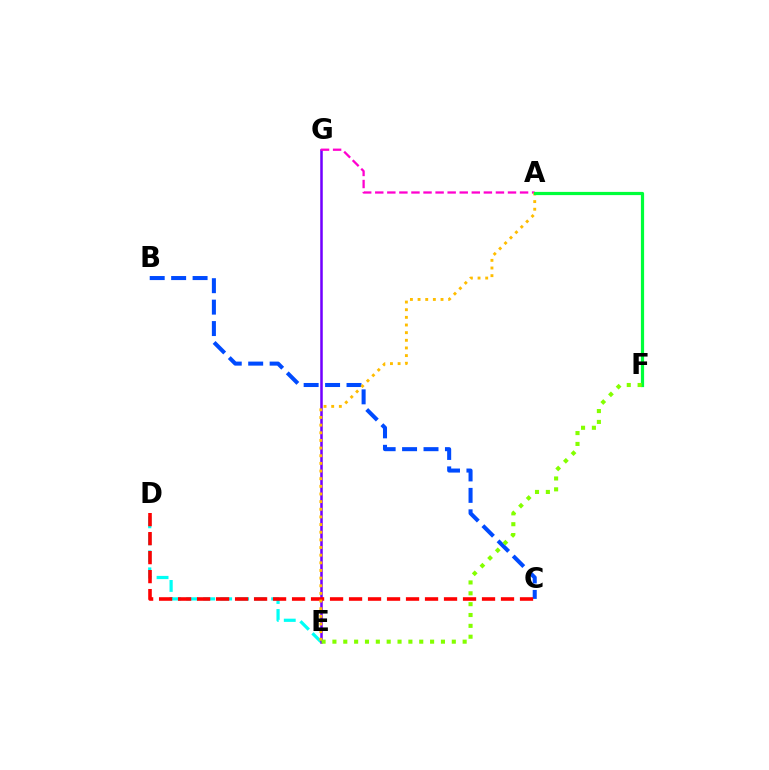{('D', 'E'): [{'color': '#00fff6', 'line_style': 'dashed', 'thickness': 2.31}], ('B', 'C'): [{'color': '#004bff', 'line_style': 'dashed', 'thickness': 2.91}], ('E', 'G'): [{'color': '#7200ff', 'line_style': 'solid', 'thickness': 1.82}], ('A', 'G'): [{'color': '#ff00cf', 'line_style': 'dashed', 'thickness': 1.64}], ('C', 'D'): [{'color': '#ff0000', 'line_style': 'dashed', 'thickness': 2.58}], ('A', 'E'): [{'color': '#ffbd00', 'line_style': 'dotted', 'thickness': 2.08}], ('A', 'F'): [{'color': '#00ff39', 'line_style': 'solid', 'thickness': 2.3}], ('E', 'F'): [{'color': '#84ff00', 'line_style': 'dotted', 'thickness': 2.95}]}